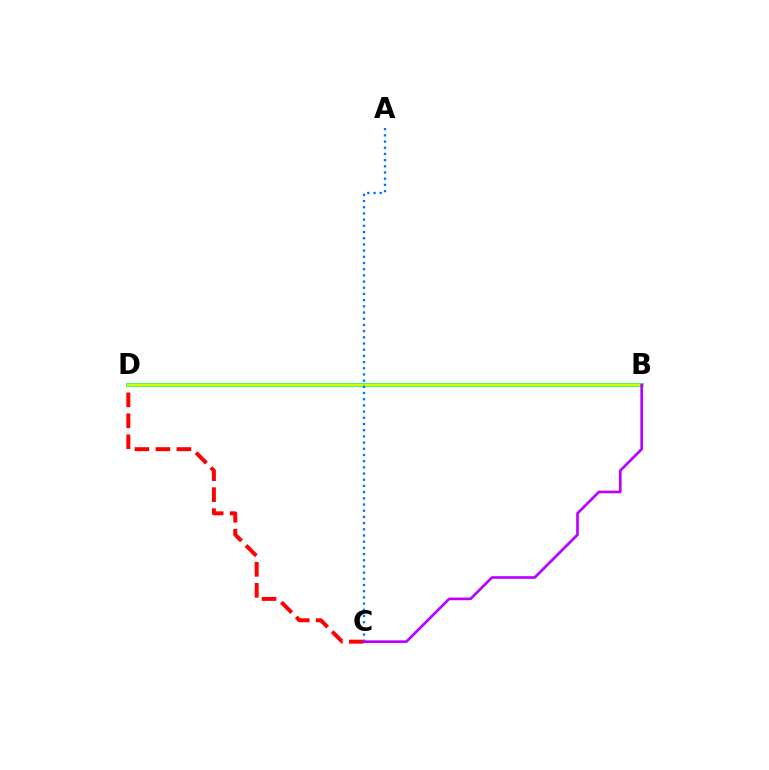{('C', 'D'): [{'color': '#ff0000', 'line_style': 'dashed', 'thickness': 2.85}], ('B', 'D'): [{'color': '#00ff5c', 'line_style': 'solid', 'thickness': 2.65}, {'color': '#d1ff00', 'line_style': 'solid', 'thickness': 1.72}], ('A', 'C'): [{'color': '#0074ff', 'line_style': 'dotted', 'thickness': 1.68}], ('B', 'C'): [{'color': '#b900ff', 'line_style': 'solid', 'thickness': 1.91}]}